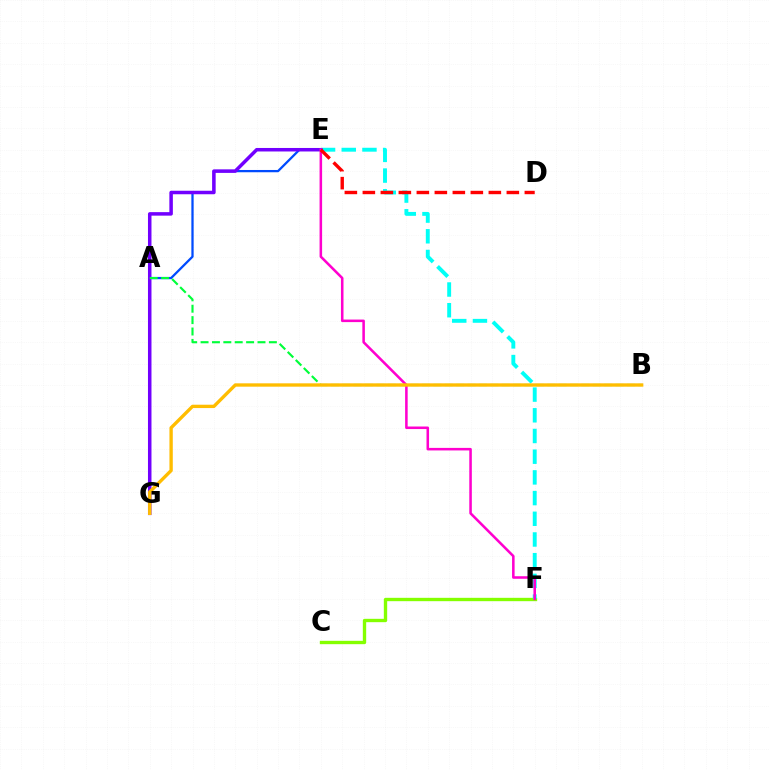{('A', 'E'): [{'color': '#004bff', 'line_style': 'solid', 'thickness': 1.64}], ('C', 'F'): [{'color': '#84ff00', 'line_style': 'solid', 'thickness': 2.41}], ('E', 'F'): [{'color': '#00fff6', 'line_style': 'dashed', 'thickness': 2.81}, {'color': '#ff00cf', 'line_style': 'solid', 'thickness': 1.83}], ('E', 'G'): [{'color': '#7200ff', 'line_style': 'solid', 'thickness': 2.53}], ('A', 'B'): [{'color': '#00ff39', 'line_style': 'dashed', 'thickness': 1.55}], ('B', 'G'): [{'color': '#ffbd00', 'line_style': 'solid', 'thickness': 2.41}], ('D', 'E'): [{'color': '#ff0000', 'line_style': 'dashed', 'thickness': 2.44}]}